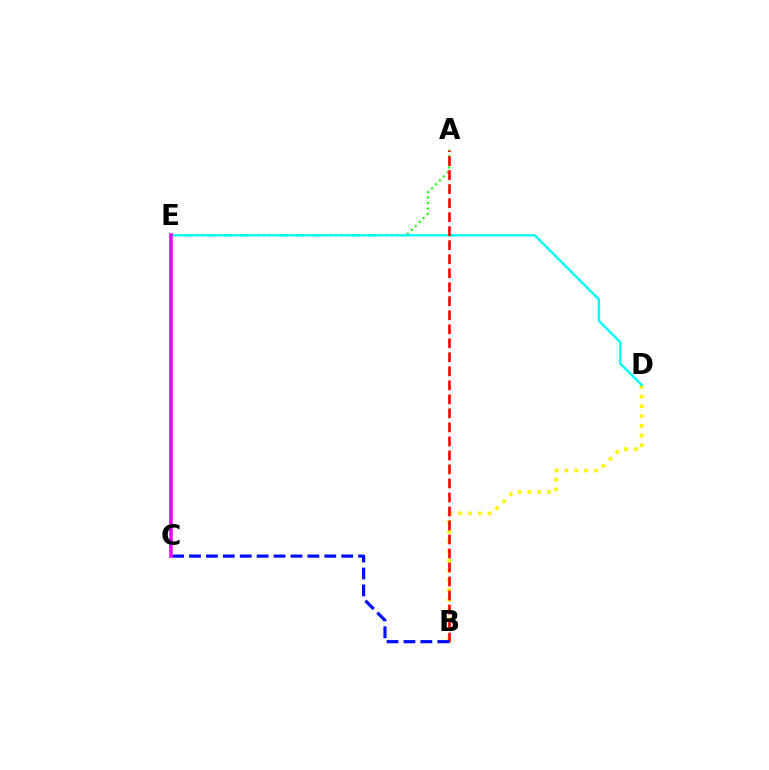{('A', 'E'): [{'color': '#08ff00', 'line_style': 'dotted', 'thickness': 1.51}], ('B', 'D'): [{'color': '#fcf500', 'line_style': 'dotted', 'thickness': 2.65}], ('D', 'E'): [{'color': '#00fff6', 'line_style': 'solid', 'thickness': 1.72}], ('A', 'B'): [{'color': '#ff0000', 'line_style': 'dashed', 'thickness': 1.9}], ('B', 'C'): [{'color': '#0010ff', 'line_style': 'dashed', 'thickness': 2.3}], ('C', 'E'): [{'color': '#ee00ff', 'line_style': 'solid', 'thickness': 2.59}]}